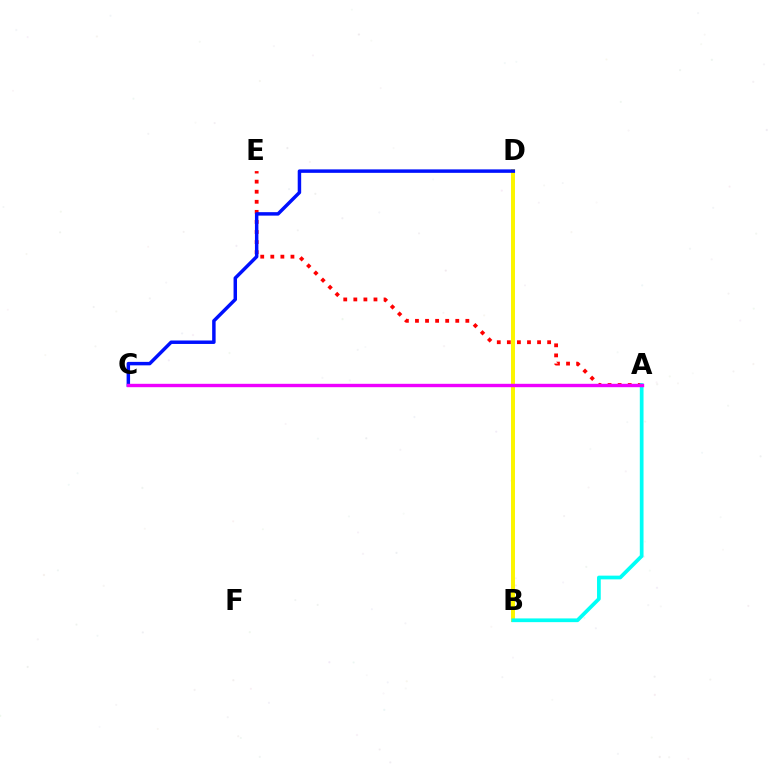{('B', 'D'): [{'color': '#fcf500', 'line_style': 'solid', 'thickness': 2.85}], ('A', 'E'): [{'color': '#ff0000', 'line_style': 'dotted', 'thickness': 2.74}], ('A', 'B'): [{'color': '#00fff6', 'line_style': 'solid', 'thickness': 2.68}], ('A', 'C'): [{'color': '#08ff00', 'line_style': 'dotted', 'thickness': 1.99}, {'color': '#ee00ff', 'line_style': 'solid', 'thickness': 2.44}], ('C', 'D'): [{'color': '#0010ff', 'line_style': 'solid', 'thickness': 2.5}]}